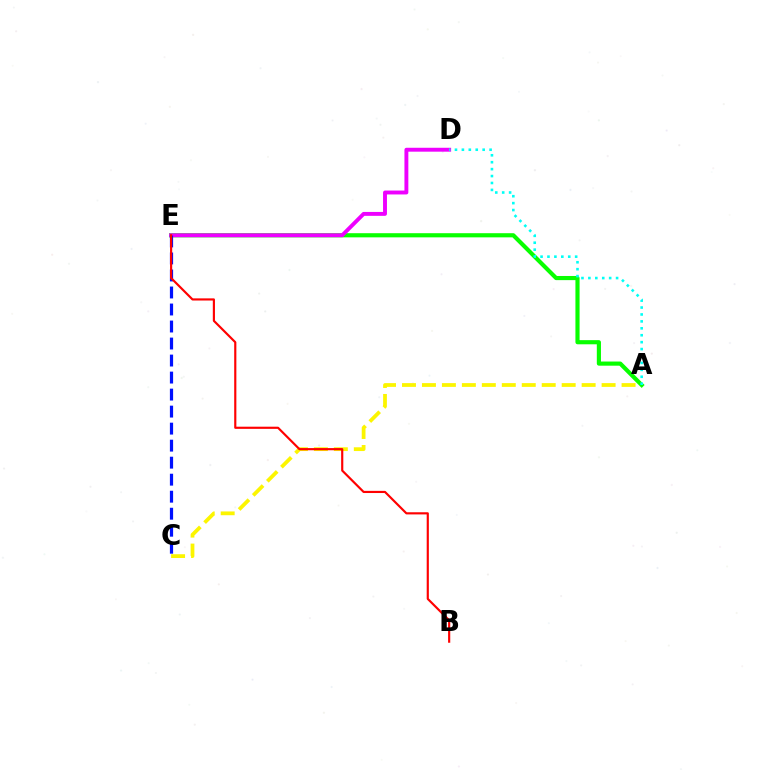{('A', 'C'): [{'color': '#fcf500', 'line_style': 'dashed', 'thickness': 2.71}], ('A', 'E'): [{'color': '#08ff00', 'line_style': 'solid', 'thickness': 2.99}], ('D', 'E'): [{'color': '#ee00ff', 'line_style': 'solid', 'thickness': 2.81}], ('C', 'E'): [{'color': '#0010ff', 'line_style': 'dashed', 'thickness': 2.31}], ('B', 'E'): [{'color': '#ff0000', 'line_style': 'solid', 'thickness': 1.56}], ('A', 'D'): [{'color': '#00fff6', 'line_style': 'dotted', 'thickness': 1.88}]}